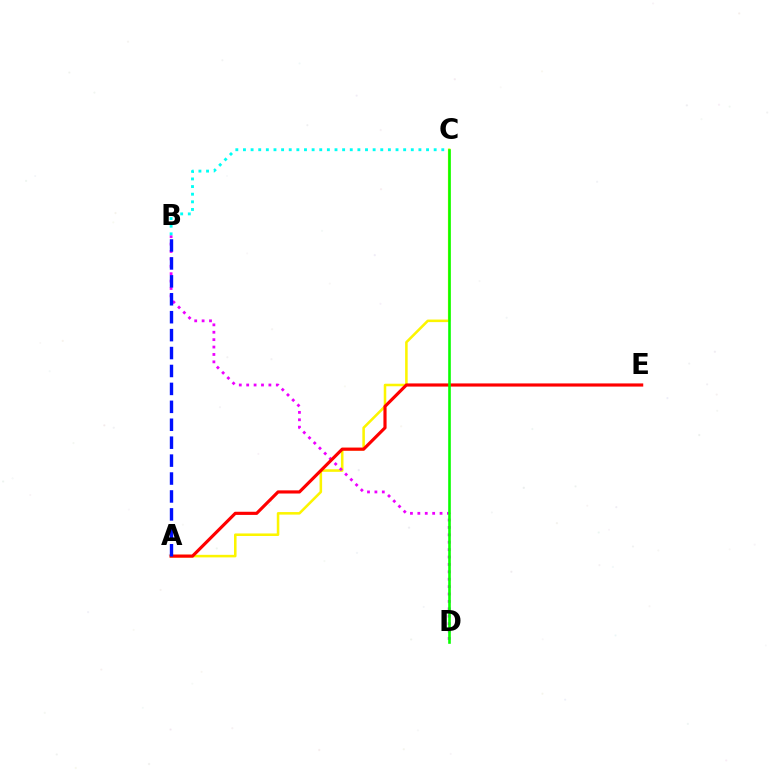{('A', 'C'): [{'color': '#fcf500', 'line_style': 'solid', 'thickness': 1.84}], ('B', 'D'): [{'color': '#ee00ff', 'line_style': 'dotted', 'thickness': 2.01}], ('A', 'E'): [{'color': '#ff0000', 'line_style': 'solid', 'thickness': 2.27}], ('A', 'B'): [{'color': '#0010ff', 'line_style': 'dashed', 'thickness': 2.44}], ('B', 'C'): [{'color': '#00fff6', 'line_style': 'dotted', 'thickness': 2.07}], ('C', 'D'): [{'color': '#08ff00', 'line_style': 'solid', 'thickness': 1.89}]}